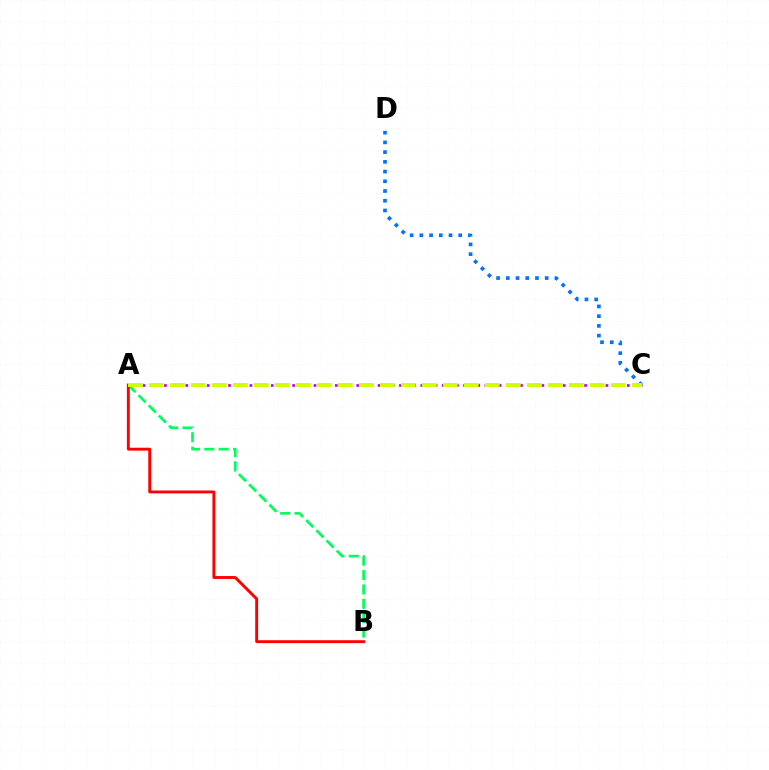{('A', 'B'): [{'color': '#00ff5c', 'line_style': 'dashed', 'thickness': 1.95}, {'color': '#ff0000', 'line_style': 'solid', 'thickness': 2.09}], ('C', 'D'): [{'color': '#0074ff', 'line_style': 'dotted', 'thickness': 2.64}], ('A', 'C'): [{'color': '#b900ff', 'line_style': 'dotted', 'thickness': 1.93}, {'color': '#d1ff00', 'line_style': 'dashed', 'thickness': 2.85}]}